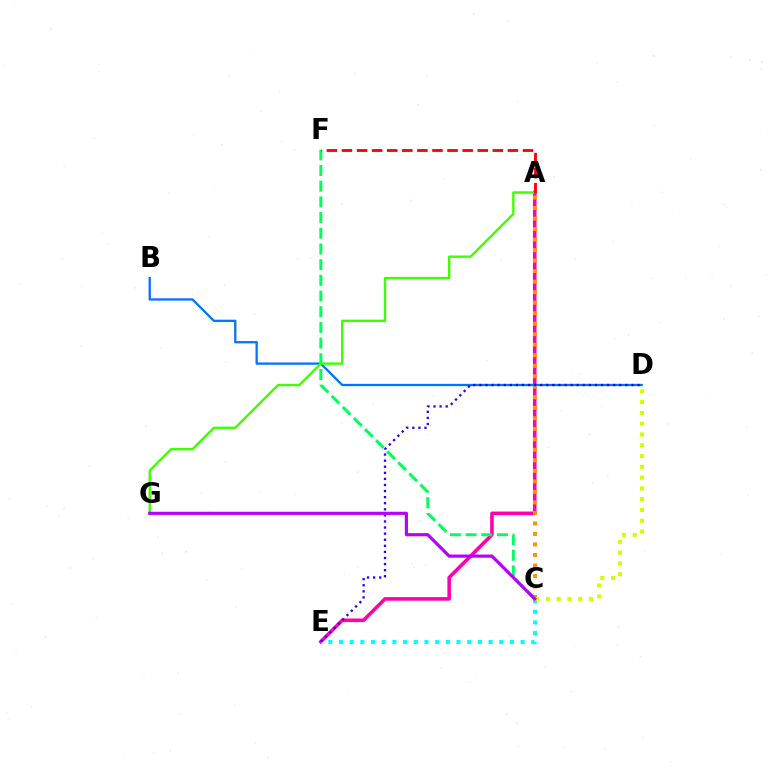{('A', 'E'): [{'color': '#ff00ac', 'line_style': 'solid', 'thickness': 2.58}], ('C', 'E'): [{'color': '#00fff6', 'line_style': 'dotted', 'thickness': 2.9}], ('A', 'C'): [{'color': '#ff9400', 'line_style': 'dotted', 'thickness': 2.86}], ('B', 'D'): [{'color': '#0074ff', 'line_style': 'solid', 'thickness': 1.64}], ('C', 'D'): [{'color': '#d1ff00', 'line_style': 'dotted', 'thickness': 2.93}], ('A', 'G'): [{'color': '#3dff00', 'line_style': 'solid', 'thickness': 1.71}], ('D', 'E'): [{'color': '#2500ff', 'line_style': 'dotted', 'thickness': 1.65}], ('C', 'F'): [{'color': '#00ff5c', 'line_style': 'dashed', 'thickness': 2.13}], ('A', 'F'): [{'color': '#ff0000', 'line_style': 'dashed', 'thickness': 2.05}], ('C', 'G'): [{'color': '#b900ff', 'line_style': 'solid', 'thickness': 2.28}]}